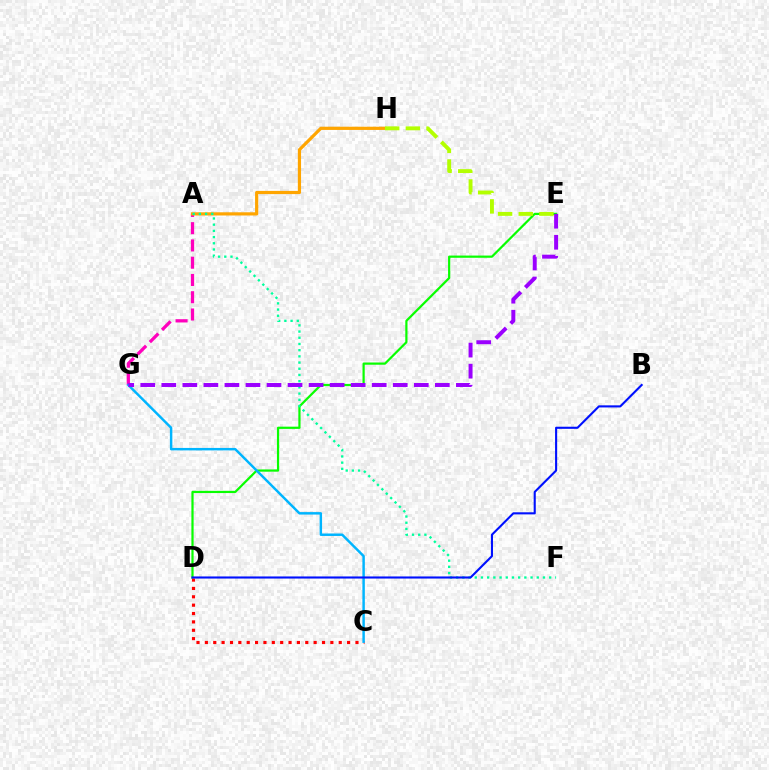{('D', 'E'): [{'color': '#08ff00', 'line_style': 'solid', 'thickness': 1.6}], ('C', 'D'): [{'color': '#ff0000', 'line_style': 'dotted', 'thickness': 2.27}], ('A', 'G'): [{'color': '#ff00bd', 'line_style': 'dashed', 'thickness': 2.35}], ('A', 'H'): [{'color': '#ffa500', 'line_style': 'solid', 'thickness': 2.31}], ('C', 'G'): [{'color': '#00b5ff', 'line_style': 'solid', 'thickness': 1.77}], ('A', 'F'): [{'color': '#00ff9d', 'line_style': 'dotted', 'thickness': 1.68}], ('B', 'D'): [{'color': '#0010ff', 'line_style': 'solid', 'thickness': 1.52}], ('E', 'G'): [{'color': '#9b00ff', 'line_style': 'dashed', 'thickness': 2.86}], ('E', 'H'): [{'color': '#b3ff00', 'line_style': 'dashed', 'thickness': 2.81}]}